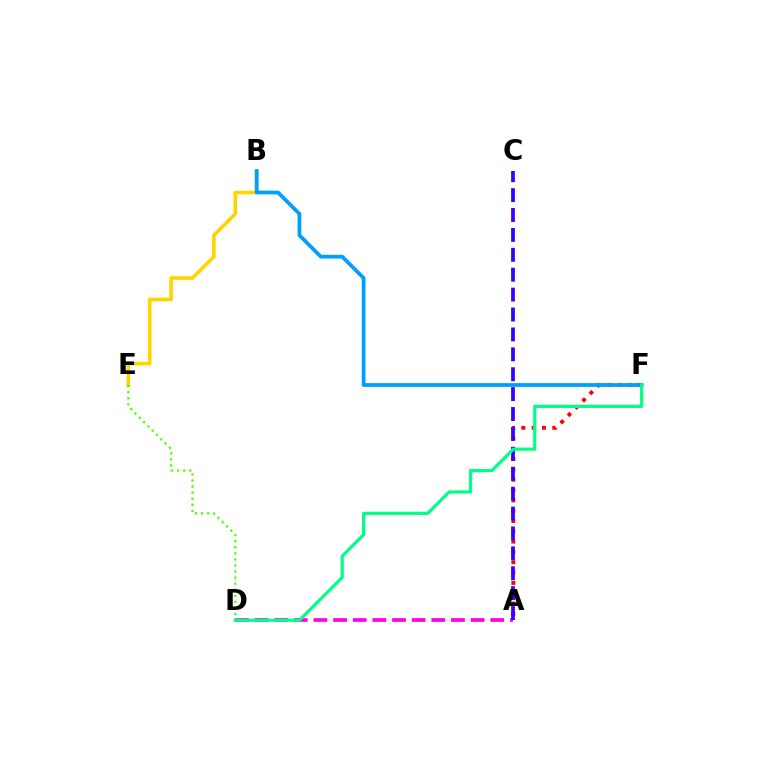{('A', 'F'): [{'color': '#ff0000', 'line_style': 'dotted', 'thickness': 2.8}], ('B', 'E'): [{'color': '#ffd500', 'line_style': 'solid', 'thickness': 2.62}], ('A', 'D'): [{'color': '#ff00ed', 'line_style': 'dashed', 'thickness': 2.67}], ('B', 'F'): [{'color': '#009eff', 'line_style': 'solid', 'thickness': 2.7}], ('A', 'C'): [{'color': '#3700ff', 'line_style': 'dashed', 'thickness': 2.7}], ('D', 'E'): [{'color': '#4fff00', 'line_style': 'dotted', 'thickness': 1.65}], ('D', 'F'): [{'color': '#00ff86', 'line_style': 'solid', 'thickness': 2.3}]}